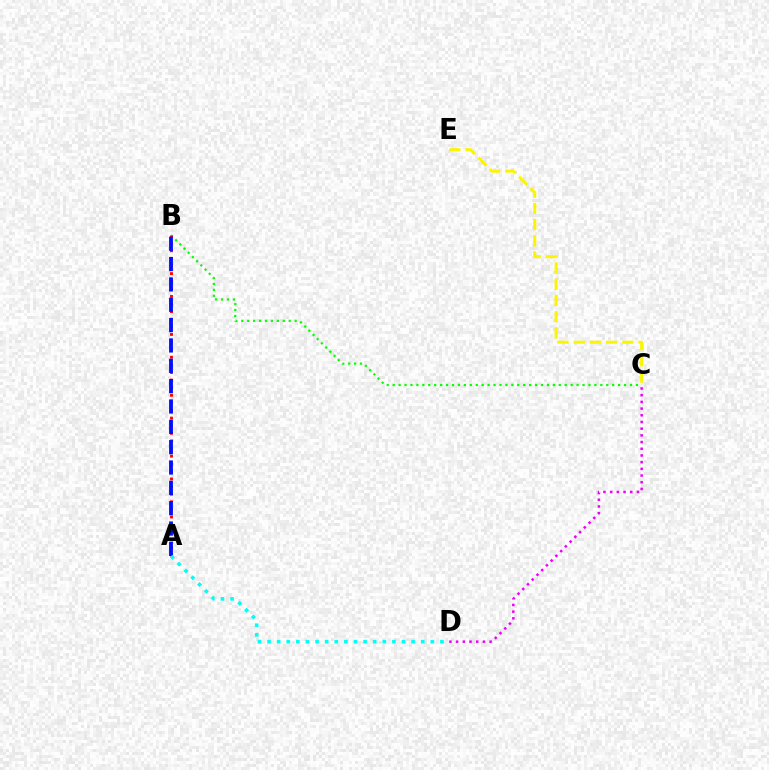{('B', 'C'): [{'color': '#08ff00', 'line_style': 'dotted', 'thickness': 1.61}], ('C', 'E'): [{'color': '#fcf500', 'line_style': 'dashed', 'thickness': 2.2}], ('A', 'B'): [{'color': '#ff0000', 'line_style': 'dotted', 'thickness': 2.07}, {'color': '#0010ff', 'line_style': 'dashed', 'thickness': 2.76}], ('C', 'D'): [{'color': '#ee00ff', 'line_style': 'dotted', 'thickness': 1.82}], ('A', 'D'): [{'color': '#00fff6', 'line_style': 'dotted', 'thickness': 2.61}]}